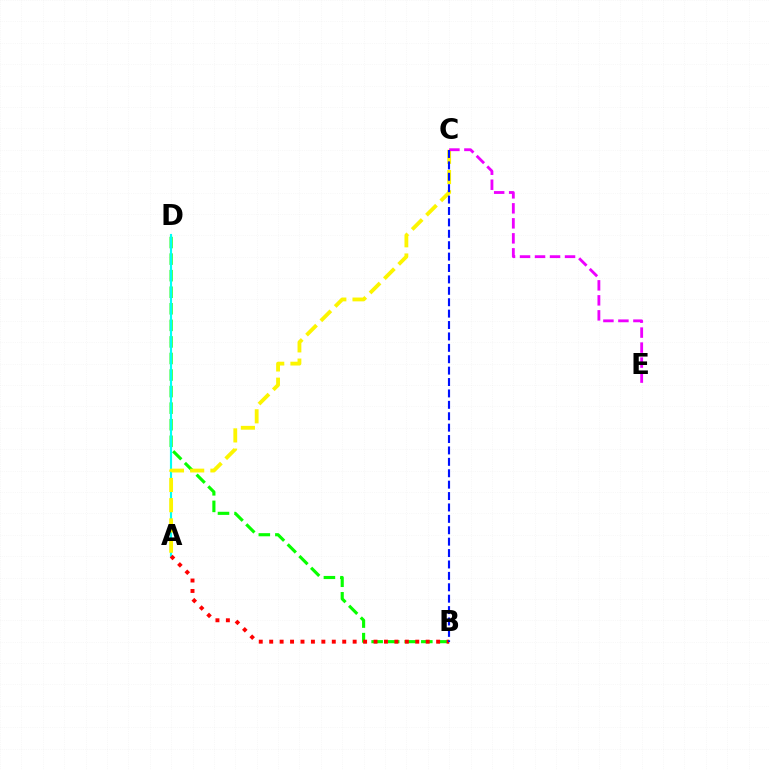{('B', 'D'): [{'color': '#08ff00', 'line_style': 'dashed', 'thickness': 2.25}], ('A', 'D'): [{'color': '#00fff6', 'line_style': 'solid', 'thickness': 1.55}], ('A', 'C'): [{'color': '#fcf500', 'line_style': 'dashed', 'thickness': 2.75}], ('C', 'E'): [{'color': '#ee00ff', 'line_style': 'dashed', 'thickness': 2.04}], ('A', 'B'): [{'color': '#ff0000', 'line_style': 'dotted', 'thickness': 2.83}], ('B', 'C'): [{'color': '#0010ff', 'line_style': 'dashed', 'thickness': 1.55}]}